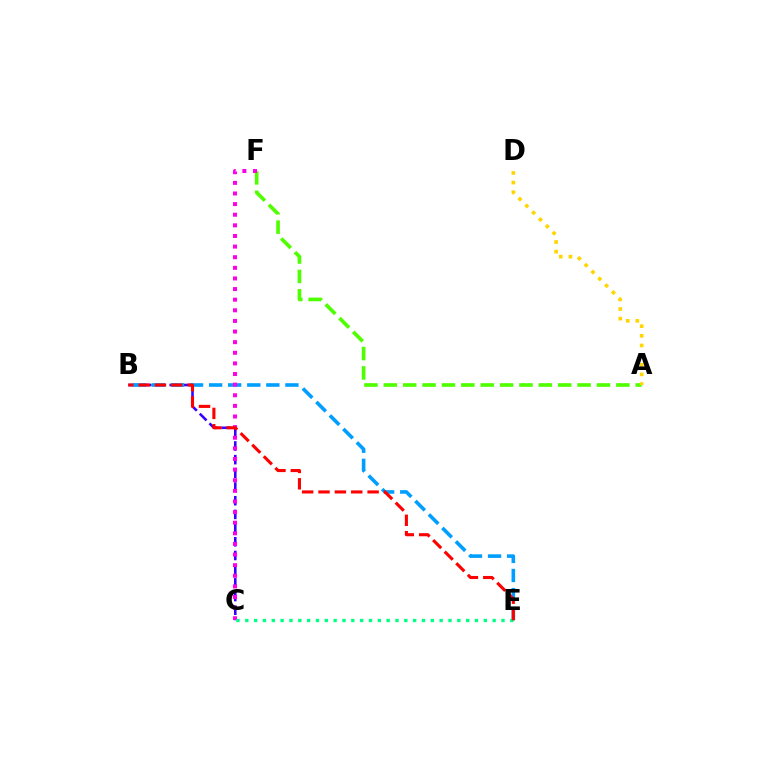{('B', 'C'): [{'color': '#3700ff', 'line_style': 'dashed', 'thickness': 1.86}], ('A', 'F'): [{'color': '#4fff00', 'line_style': 'dashed', 'thickness': 2.63}], ('B', 'E'): [{'color': '#009eff', 'line_style': 'dashed', 'thickness': 2.59}, {'color': '#ff0000', 'line_style': 'dashed', 'thickness': 2.22}], ('C', 'F'): [{'color': '#ff00ed', 'line_style': 'dotted', 'thickness': 2.89}], ('A', 'D'): [{'color': '#ffd500', 'line_style': 'dotted', 'thickness': 2.62}], ('C', 'E'): [{'color': '#00ff86', 'line_style': 'dotted', 'thickness': 2.4}]}